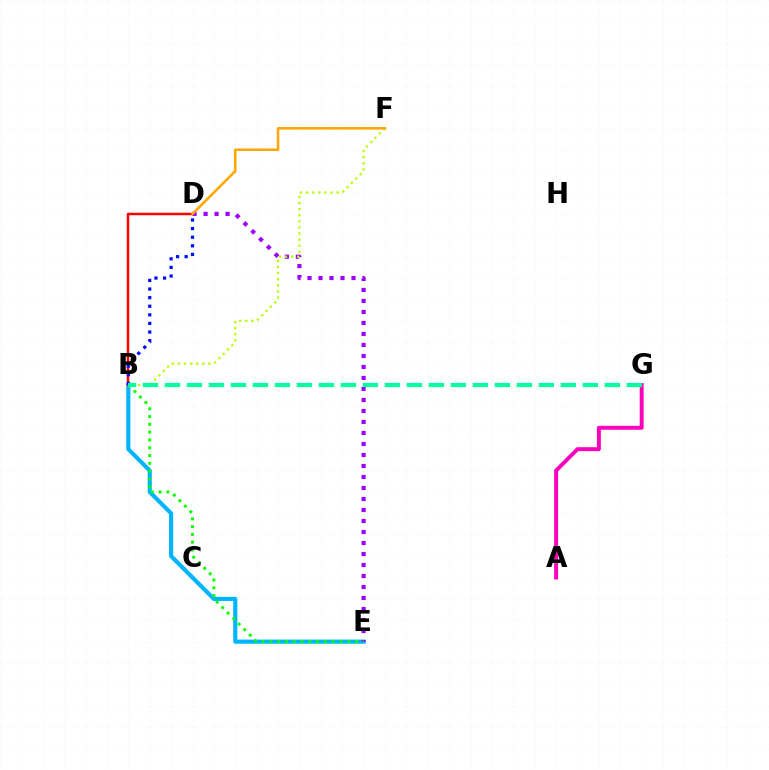{('B', 'E'): [{'color': '#00b5ff', 'line_style': 'solid', 'thickness': 2.97}, {'color': '#08ff00', 'line_style': 'dotted', 'thickness': 2.12}], ('B', 'D'): [{'color': '#ff0000', 'line_style': 'solid', 'thickness': 1.78}, {'color': '#0010ff', 'line_style': 'dotted', 'thickness': 2.34}], ('D', 'E'): [{'color': '#9b00ff', 'line_style': 'dotted', 'thickness': 2.99}], ('B', 'F'): [{'color': '#b3ff00', 'line_style': 'dotted', 'thickness': 1.66}], ('D', 'F'): [{'color': '#ffa500', 'line_style': 'solid', 'thickness': 1.83}], ('A', 'G'): [{'color': '#ff00bd', 'line_style': 'solid', 'thickness': 2.84}], ('B', 'G'): [{'color': '#00ff9d', 'line_style': 'dashed', 'thickness': 2.99}]}